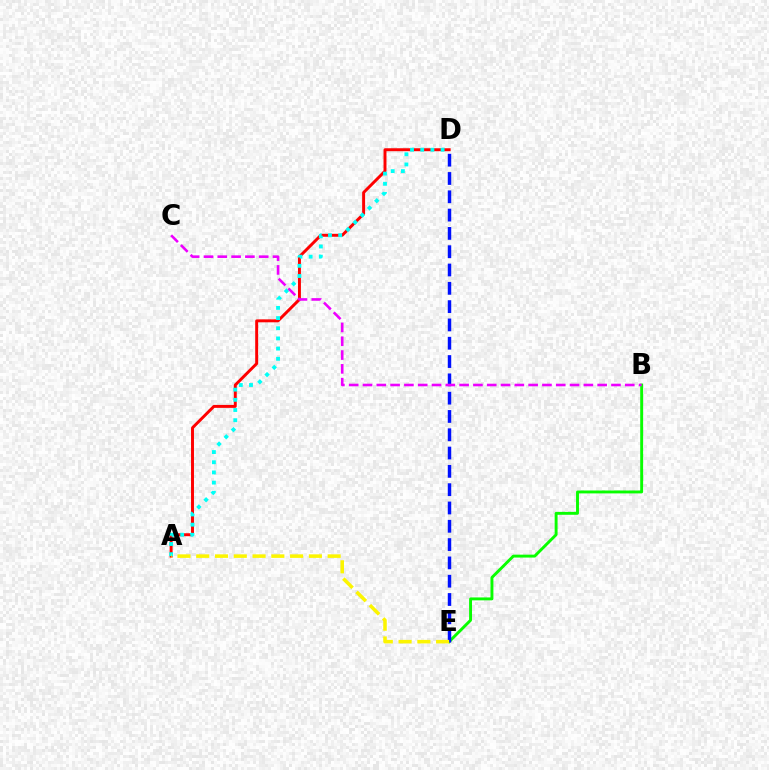{('B', 'E'): [{'color': '#08ff00', 'line_style': 'solid', 'thickness': 2.09}], ('A', 'D'): [{'color': '#ff0000', 'line_style': 'solid', 'thickness': 2.12}, {'color': '#00fff6', 'line_style': 'dotted', 'thickness': 2.77}], ('D', 'E'): [{'color': '#0010ff', 'line_style': 'dashed', 'thickness': 2.49}], ('B', 'C'): [{'color': '#ee00ff', 'line_style': 'dashed', 'thickness': 1.88}], ('A', 'E'): [{'color': '#fcf500', 'line_style': 'dashed', 'thickness': 2.55}]}